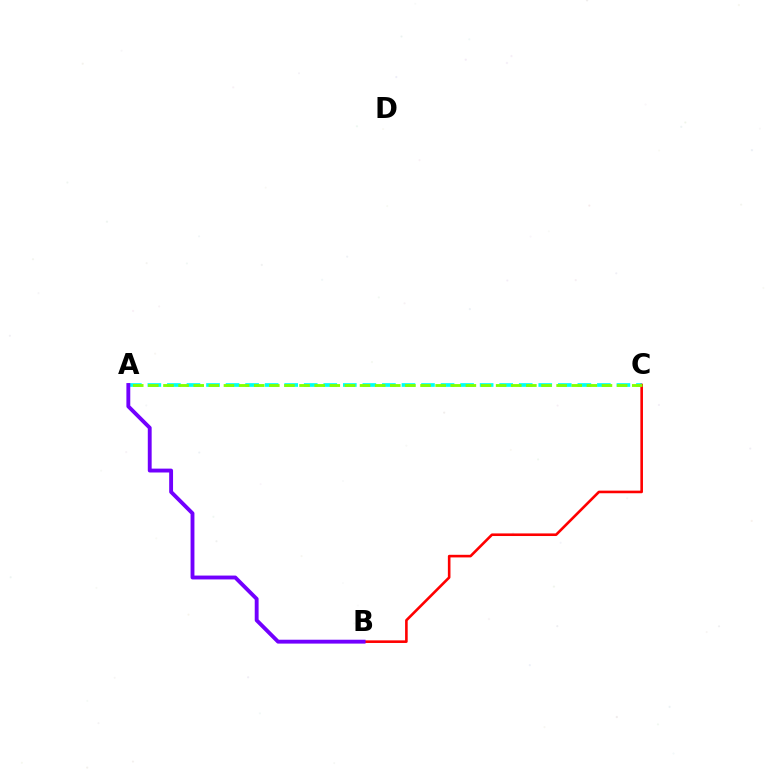{('A', 'C'): [{'color': '#00fff6', 'line_style': 'dashed', 'thickness': 2.66}, {'color': '#84ff00', 'line_style': 'dashed', 'thickness': 2.05}], ('B', 'C'): [{'color': '#ff0000', 'line_style': 'solid', 'thickness': 1.88}], ('A', 'B'): [{'color': '#7200ff', 'line_style': 'solid', 'thickness': 2.79}]}